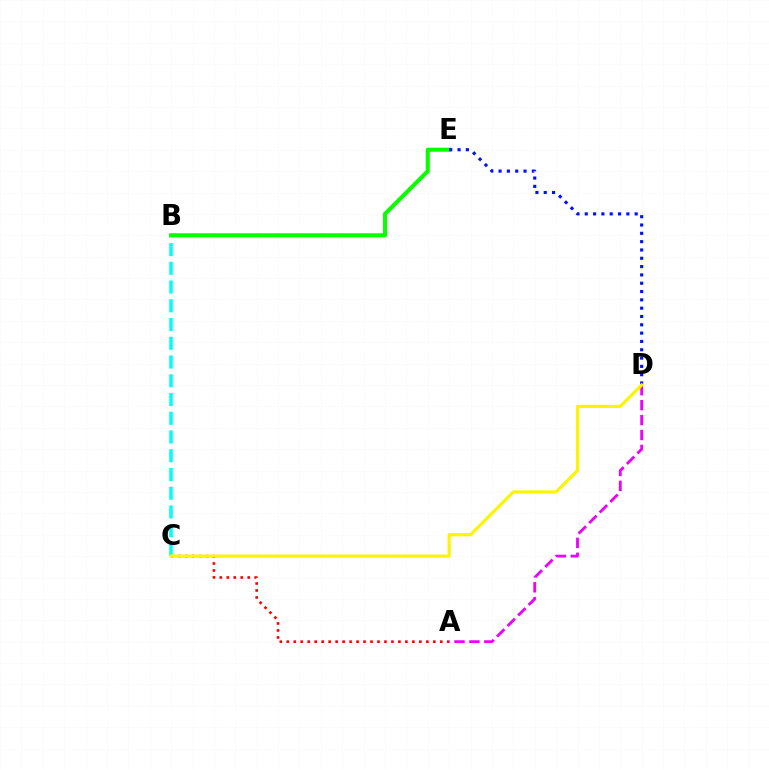{('A', 'C'): [{'color': '#ff0000', 'line_style': 'dotted', 'thickness': 1.9}], ('B', 'C'): [{'color': '#00fff6', 'line_style': 'dashed', 'thickness': 2.55}], ('B', 'E'): [{'color': '#08ff00', 'line_style': 'solid', 'thickness': 2.92}], ('D', 'E'): [{'color': '#0010ff', 'line_style': 'dotted', 'thickness': 2.26}], ('A', 'D'): [{'color': '#ee00ff', 'line_style': 'dashed', 'thickness': 2.03}], ('C', 'D'): [{'color': '#fcf500', 'line_style': 'solid', 'thickness': 2.29}]}